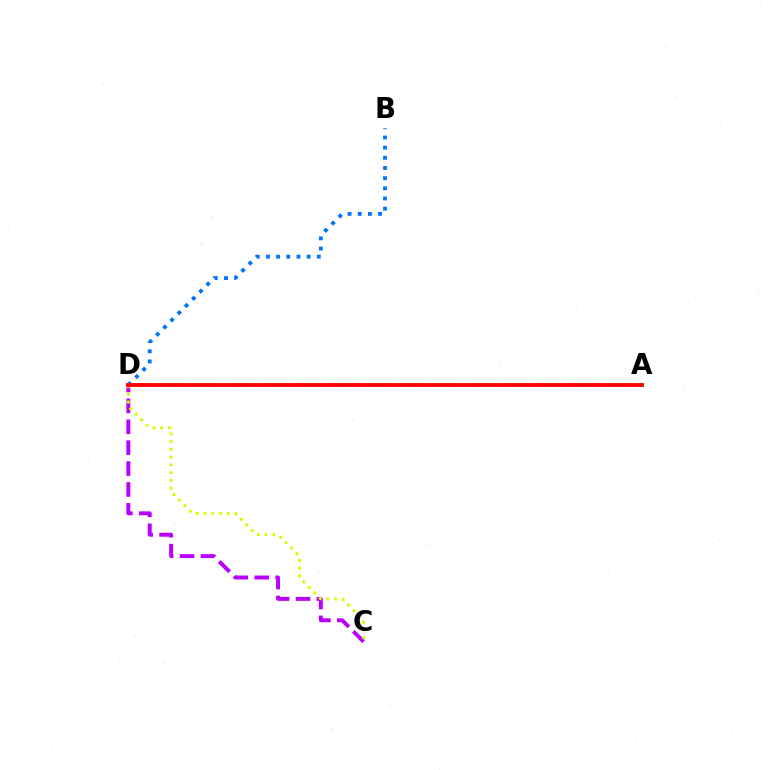{('C', 'D'): [{'color': '#b900ff', 'line_style': 'dashed', 'thickness': 2.84}, {'color': '#d1ff00', 'line_style': 'dotted', 'thickness': 2.11}], ('B', 'D'): [{'color': '#0074ff', 'line_style': 'dotted', 'thickness': 2.76}], ('A', 'D'): [{'color': '#00ff5c', 'line_style': 'dotted', 'thickness': 2.84}, {'color': '#ff0000', 'line_style': 'solid', 'thickness': 2.76}]}